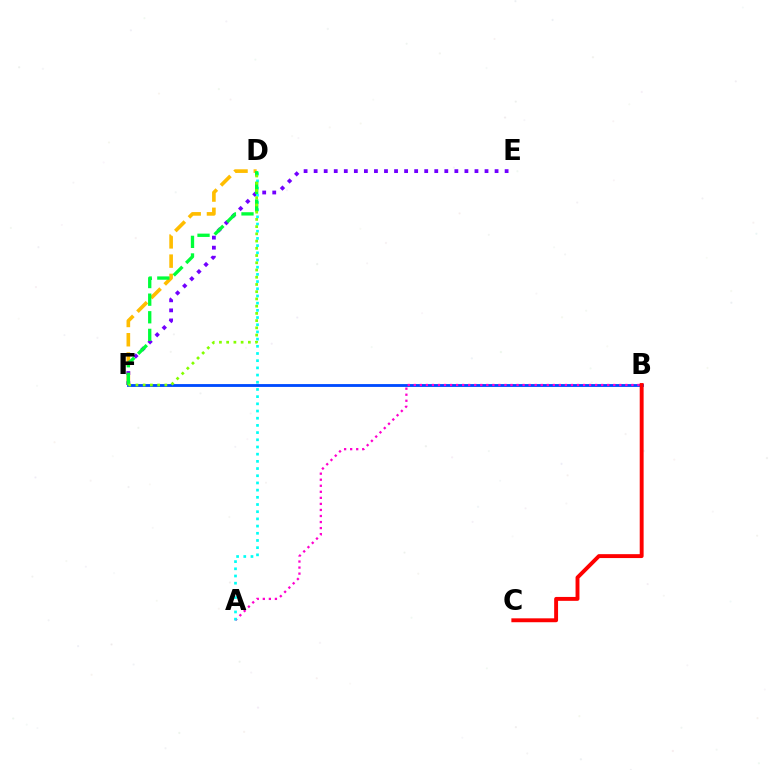{('B', 'F'): [{'color': '#004bff', 'line_style': 'solid', 'thickness': 2.05}], ('D', 'F'): [{'color': '#ffbd00', 'line_style': 'dashed', 'thickness': 2.62}, {'color': '#00ff39', 'line_style': 'dashed', 'thickness': 2.39}, {'color': '#84ff00', 'line_style': 'dotted', 'thickness': 1.96}], ('A', 'B'): [{'color': '#ff00cf', 'line_style': 'dotted', 'thickness': 1.64}], ('E', 'F'): [{'color': '#7200ff', 'line_style': 'dotted', 'thickness': 2.73}], ('A', 'D'): [{'color': '#00fff6', 'line_style': 'dotted', 'thickness': 1.95}], ('B', 'C'): [{'color': '#ff0000', 'line_style': 'solid', 'thickness': 2.81}]}